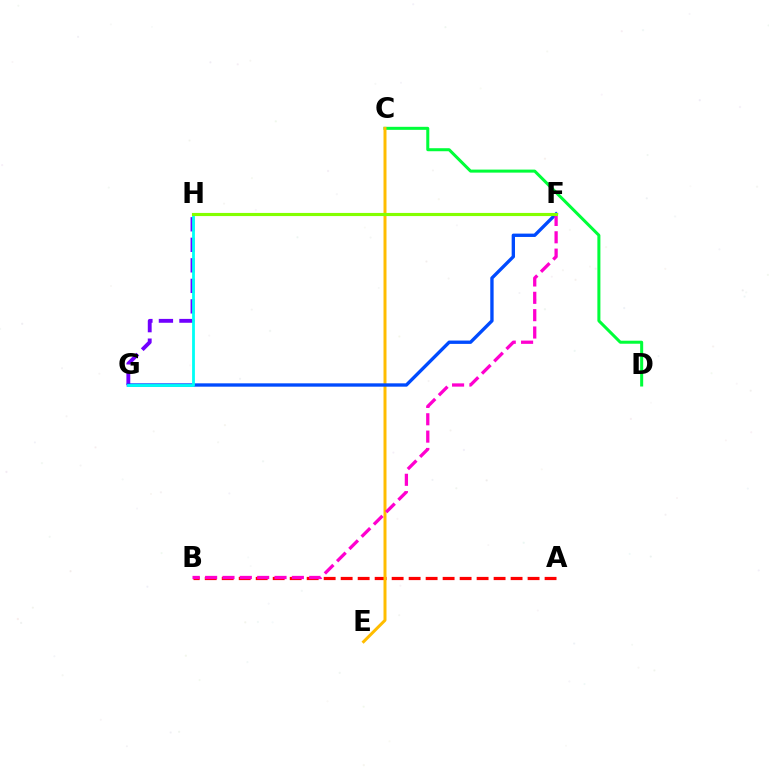{('A', 'B'): [{'color': '#ff0000', 'line_style': 'dashed', 'thickness': 2.31}], ('C', 'D'): [{'color': '#00ff39', 'line_style': 'solid', 'thickness': 2.18}], ('G', 'H'): [{'color': '#7200ff', 'line_style': 'dashed', 'thickness': 2.79}, {'color': '#00fff6', 'line_style': 'solid', 'thickness': 2.02}], ('C', 'E'): [{'color': '#ffbd00', 'line_style': 'solid', 'thickness': 2.15}], ('F', 'G'): [{'color': '#004bff', 'line_style': 'solid', 'thickness': 2.41}], ('B', 'F'): [{'color': '#ff00cf', 'line_style': 'dashed', 'thickness': 2.36}], ('F', 'H'): [{'color': '#84ff00', 'line_style': 'solid', 'thickness': 2.25}]}